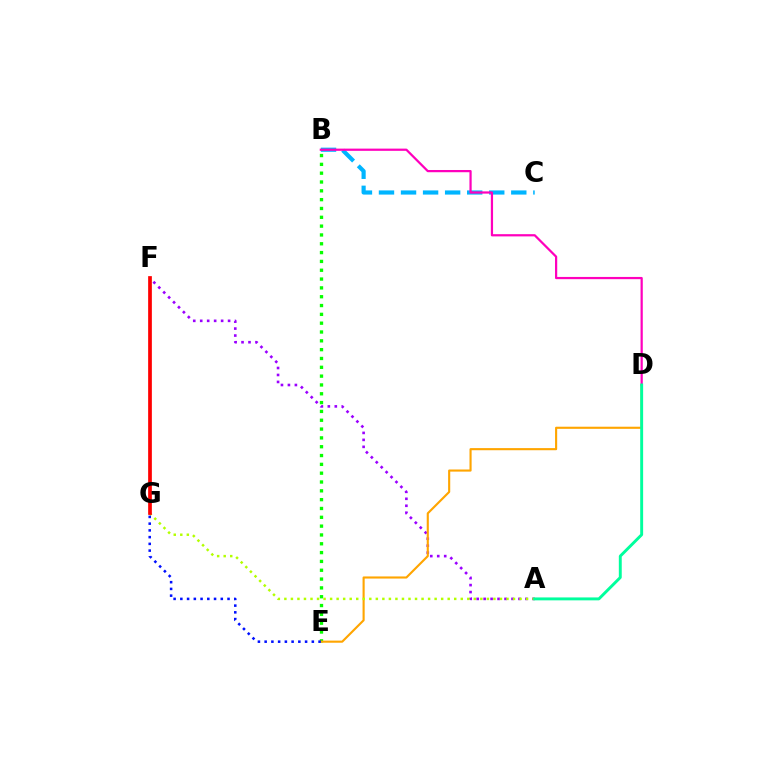{('A', 'F'): [{'color': '#9b00ff', 'line_style': 'dotted', 'thickness': 1.89}], ('B', 'E'): [{'color': '#08ff00', 'line_style': 'dotted', 'thickness': 2.4}], ('D', 'E'): [{'color': '#ffa500', 'line_style': 'solid', 'thickness': 1.53}], ('B', 'C'): [{'color': '#00b5ff', 'line_style': 'dashed', 'thickness': 3.0}], ('B', 'D'): [{'color': '#ff00bd', 'line_style': 'solid', 'thickness': 1.6}], ('A', 'G'): [{'color': '#b3ff00', 'line_style': 'dotted', 'thickness': 1.77}], ('A', 'D'): [{'color': '#00ff9d', 'line_style': 'solid', 'thickness': 2.1}], ('E', 'G'): [{'color': '#0010ff', 'line_style': 'dotted', 'thickness': 1.83}], ('F', 'G'): [{'color': '#ff0000', 'line_style': 'solid', 'thickness': 2.67}]}